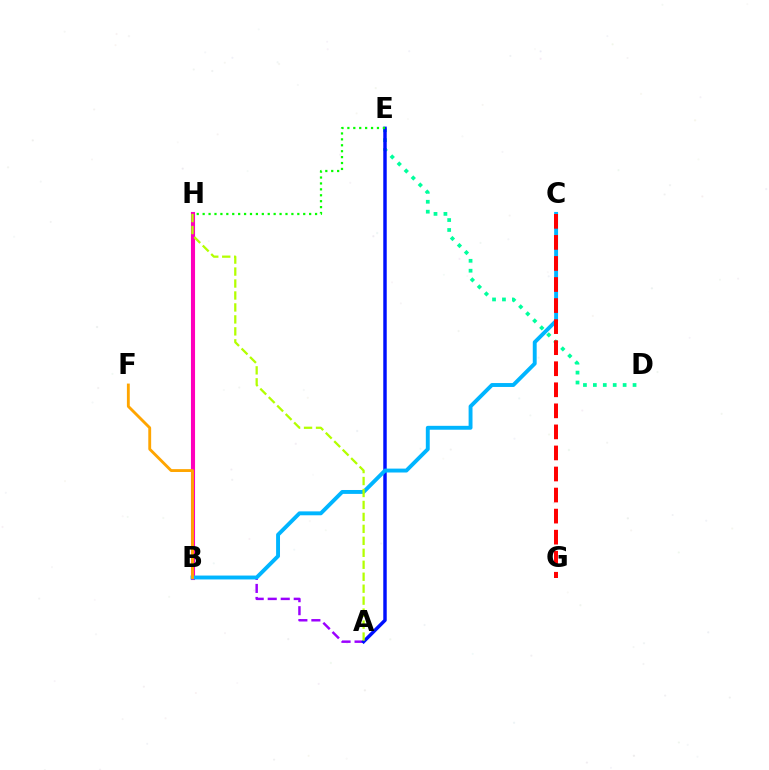{('D', 'E'): [{'color': '#00ff9d', 'line_style': 'dotted', 'thickness': 2.7}], ('A', 'B'): [{'color': '#9b00ff', 'line_style': 'dashed', 'thickness': 1.77}], ('A', 'E'): [{'color': '#0010ff', 'line_style': 'solid', 'thickness': 2.49}], ('B', 'H'): [{'color': '#ff00bd', 'line_style': 'solid', 'thickness': 2.94}], ('B', 'C'): [{'color': '#00b5ff', 'line_style': 'solid', 'thickness': 2.81}], ('C', 'G'): [{'color': '#ff0000', 'line_style': 'dashed', 'thickness': 2.86}], ('B', 'F'): [{'color': '#ffa500', 'line_style': 'solid', 'thickness': 2.06}], ('E', 'H'): [{'color': '#08ff00', 'line_style': 'dotted', 'thickness': 1.61}], ('A', 'H'): [{'color': '#b3ff00', 'line_style': 'dashed', 'thickness': 1.63}]}